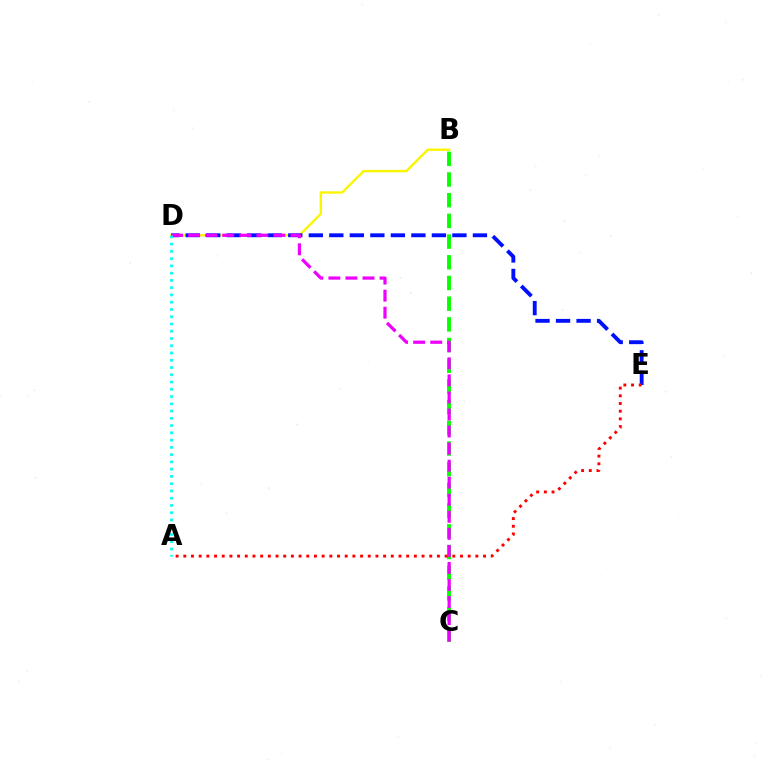{('B', 'C'): [{'color': '#08ff00', 'line_style': 'dashed', 'thickness': 2.81}], ('B', 'D'): [{'color': '#fcf500', 'line_style': 'solid', 'thickness': 1.72}], ('D', 'E'): [{'color': '#0010ff', 'line_style': 'dashed', 'thickness': 2.79}], ('A', 'E'): [{'color': '#ff0000', 'line_style': 'dotted', 'thickness': 2.09}], ('C', 'D'): [{'color': '#ee00ff', 'line_style': 'dashed', 'thickness': 2.32}], ('A', 'D'): [{'color': '#00fff6', 'line_style': 'dotted', 'thickness': 1.97}]}